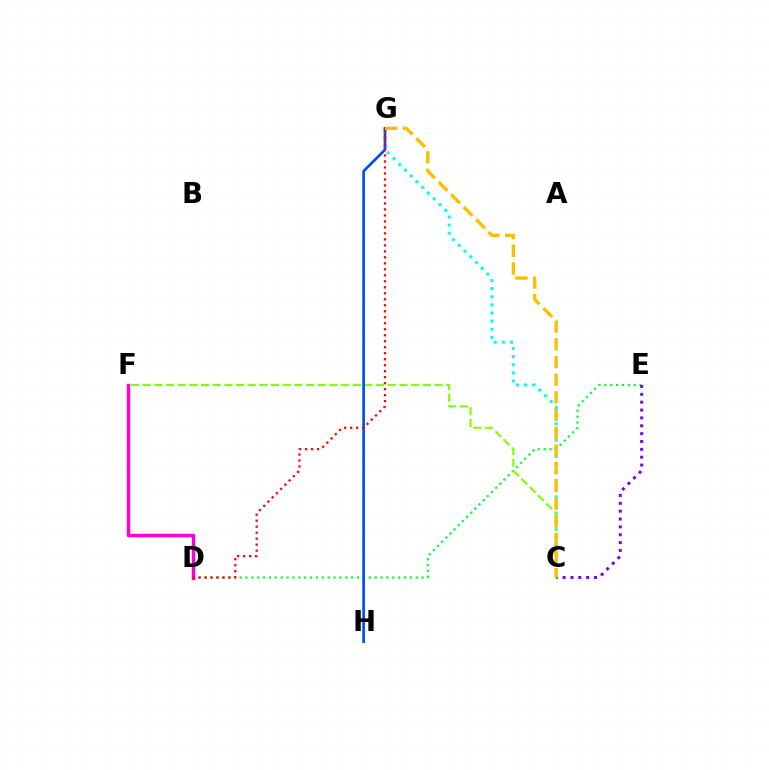{('C', 'G'): [{'color': '#00fff6', 'line_style': 'dotted', 'thickness': 2.21}, {'color': '#ffbd00', 'line_style': 'dashed', 'thickness': 2.4}], ('D', 'E'): [{'color': '#00ff39', 'line_style': 'dotted', 'thickness': 1.59}], ('C', 'E'): [{'color': '#7200ff', 'line_style': 'dotted', 'thickness': 2.13}], ('C', 'F'): [{'color': '#84ff00', 'line_style': 'dashed', 'thickness': 1.59}], ('D', 'F'): [{'color': '#ff00cf', 'line_style': 'solid', 'thickness': 2.49}], ('G', 'H'): [{'color': '#004bff', 'line_style': 'solid', 'thickness': 1.93}], ('D', 'G'): [{'color': '#ff0000', 'line_style': 'dotted', 'thickness': 1.63}]}